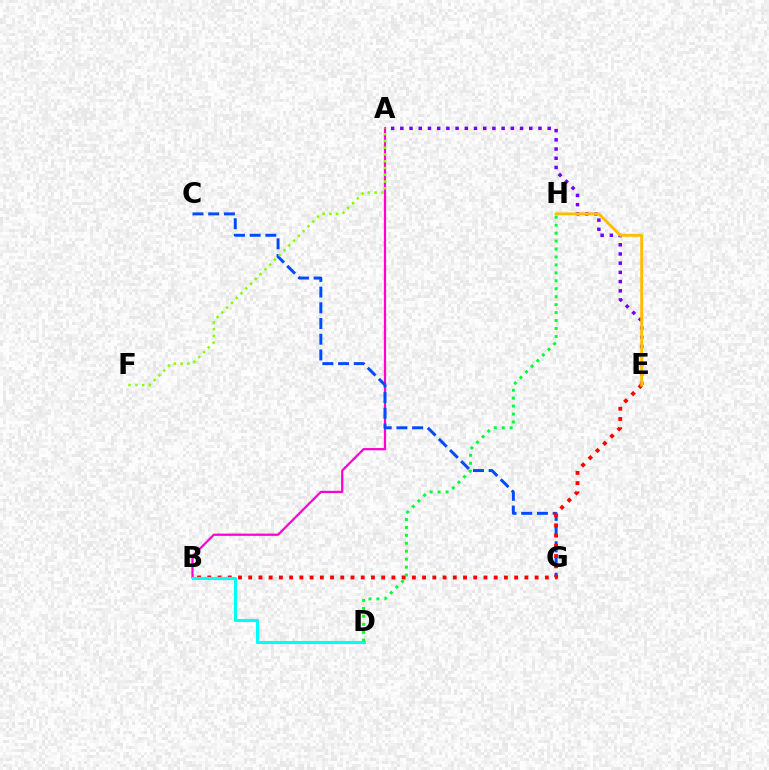{('A', 'B'): [{'color': '#ff00cf', 'line_style': 'solid', 'thickness': 1.61}], ('C', 'G'): [{'color': '#004bff', 'line_style': 'dashed', 'thickness': 2.13}], ('A', 'E'): [{'color': '#7200ff', 'line_style': 'dotted', 'thickness': 2.5}], ('A', 'F'): [{'color': '#84ff00', 'line_style': 'dotted', 'thickness': 1.84}], ('B', 'E'): [{'color': '#ff0000', 'line_style': 'dotted', 'thickness': 2.78}], ('B', 'D'): [{'color': '#00fff6', 'line_style': 'solid', 'thickness': 2.23}], ('E', 'H'): [{'color': '#ffbd00', 'line_style': 'solid', 'thickness': 2.08}], ('D', 'H'): [{'color': '#00ff39', 'line_style': 'dotted', 'thickness': 2.16}]}